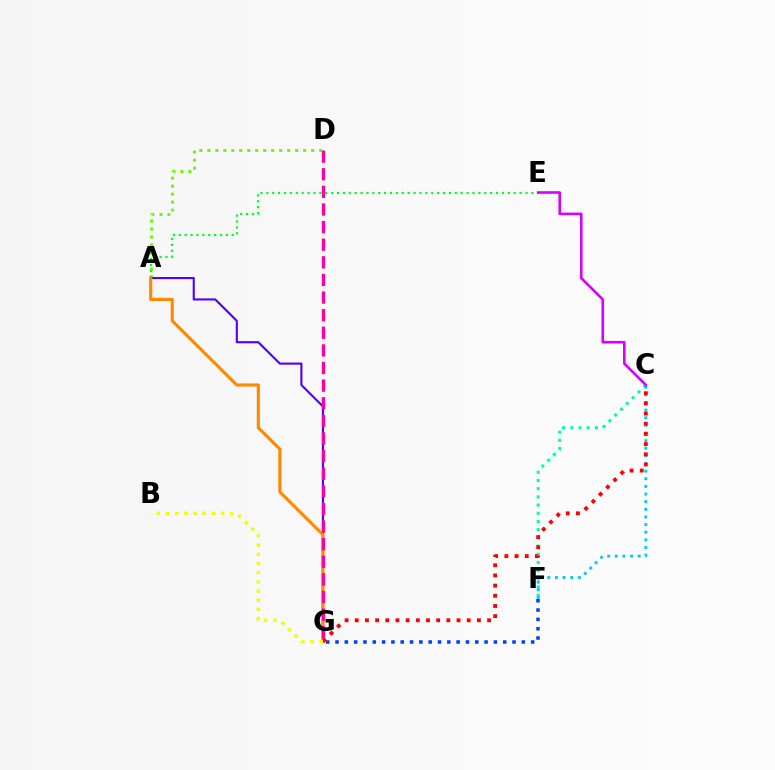{('A', 'D'): [{'color': '#66ff00', 'line_style': 'dotted', 'thickness': 2.17}], ('F', 'G'): [{'color': '#003fff', 'line_style': 'dotted', 'thickness': 2.53}], ('C', 'F'): [{'color': '#00ffaf', 'line_style': 'dotted', 'thickness': 2.23}, {'color': '#00c7ff', 'line_style': 'dotted', 'thickness': 2.07}], ('A', 'G'): [{'color': '#4f00ff', 'line_style': 'solid', 'thickness': 1.52}, {'color': '#ff8800', 'line_style': 'solid', 'thickness': 2.23}], ('A', 'E'): [{'color': '#00ff27', 'line_style': 'dotted', 'thickness': 1.6}], ('C', 'E'): [{'color': '#d600ff', 'line_style': 'solid', 'thickness': 1.88}], ('D', 'G'): [{'color': '#ff00a0', 'line_style': 'dashed', 'thickness': 2.39}], ('C', 'G'): [{'color': '#ff0000', 'line_style': 'dotted', 'thickness': 2.77}], ('B', 'G'): [{'color': '#eeff00', 'line_style': 'dotted', 'thickness': 2.49}]}